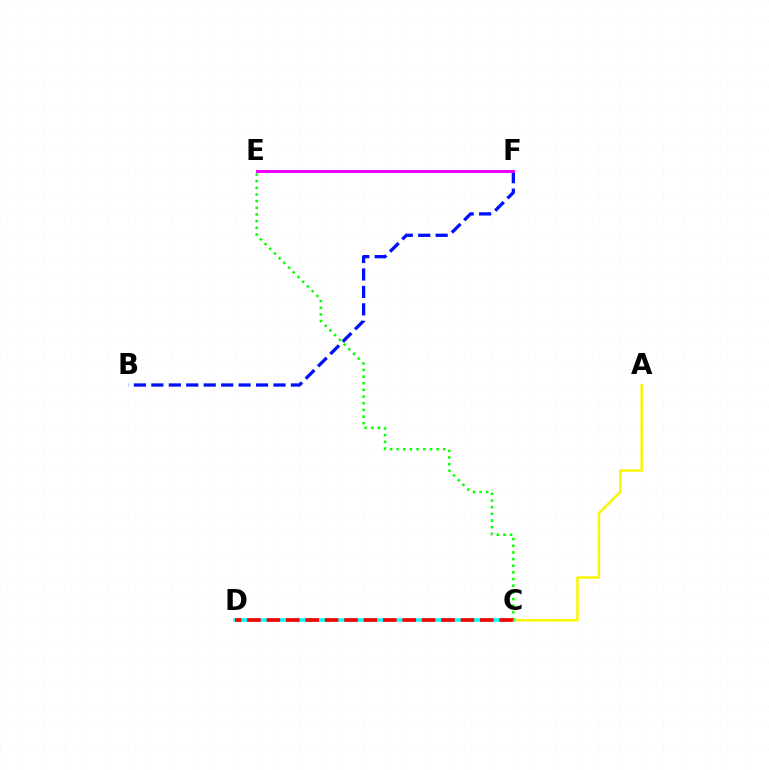{('B', 'F'): [{'color': '#0010ff', 'line_style': 'dashed', 'thickness': 2.37}], ('A', 'C'): [{'color': '#fcf500', 'line_style': 'solid', 'thickness': 1.78}], ('C', 'D'): [{'color': '#00fff6', 'line_style': 'solid', 'thickness': 2.54}, {'color': '#ff0000', 'line_style': 'dashed', 'thickness': 2.64}], ('E', 'F'): [{'color': '#ee00ff', 'line_style': 'solid', 'thickness': 2.14}], ('C', 'E'): [{'color': '#08ff00', 'line_style': 'dotted', 'thickness': 1.81}]}